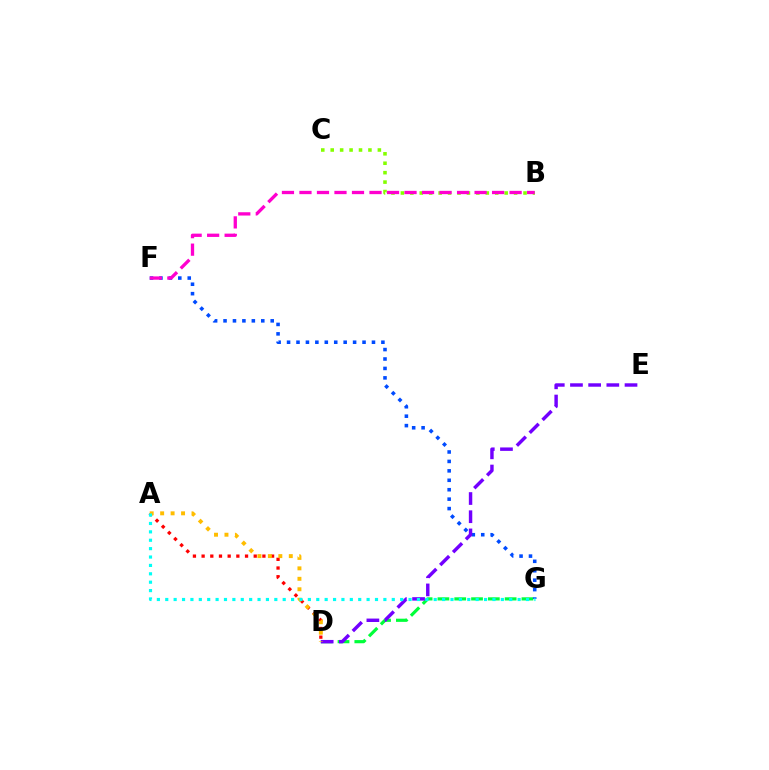{('D', 'G'): [{'color': '#00ff39', 'line_style': 'dashed', 'thickness': 2.28}], ('F', 'G'): [{'color': '#004bff', 'line_style': 'dotted', 'thickness': 2.56}], ('A', 'D'): [{'color': '#ff0000', 'line_style': 'dotted', 'thickness': 2.36}, {'color': '#ffbd00', 'line_style': 'dotted', 'thickness': 2.84}], ('B', 'C'): [{'color': '#84ff00', 'line_style': 'dotted', 'thickness': 2.56}], ('B', 'F'): [{'color': '#ff00cf', 'line_style': 'dashed', 'thickness': 2.38}], ('D', 'E'): [{'color': '#7200ff', 'line_style': 'dashed', 'thickness': 2.47}], ('A', 'G'): [{'color': '#00fff6', 'line_style': 'dotted', 'thickness': 2.28}]}